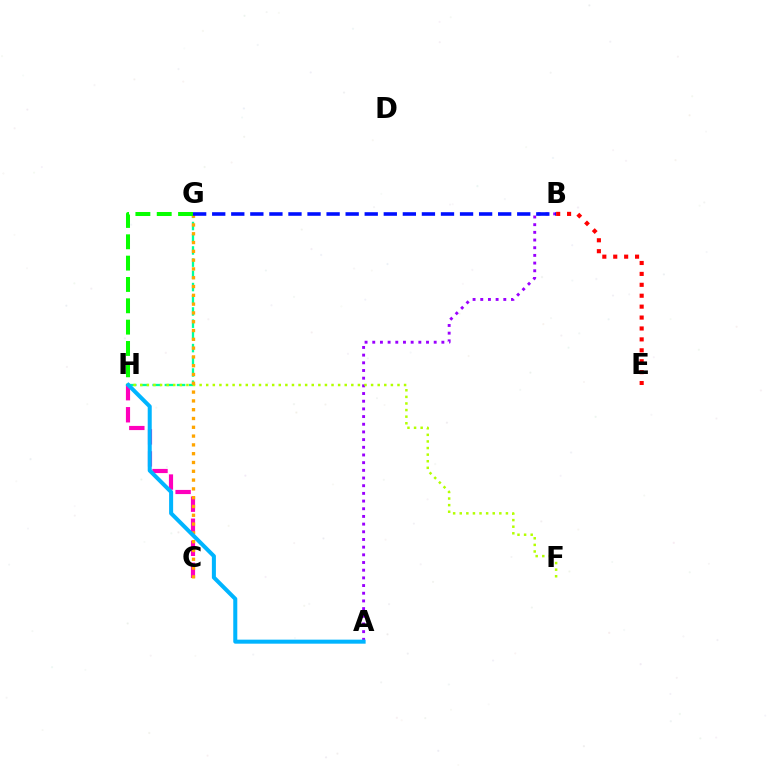{('C', 'H'): [{'color': '#ff00bd', 'line_style': 'dashed', 'thickness': 3.0}], ('G', 'H'): [{'color': '#00ff9d', 'line_style': 'dashed', 'thickness': 1.66}, {'color': '#08ff00', 'line_style': 'dashed', 'thickness': 2.9}], ('A', 'B'): [{'color': '#9b00ff', 'line_style': 'dotted', 'thickness': 2.09}], ('F', 'H'): [{'color': '#b3ff00', 'line_style': 'dotted', 'thickness': 1.79}], ('C', 'G'): [{'color': '#ffa500', 'line_style': 'dotted', 'thickness': 2.39}], ('B', 'G'): [{'color': '#0010ff', 'line_style': 'dashed', 'thickness': 2.59}], ('A', 'H'): [{'color': '#00b5ff', 'line_style': 'solid', 'thickness': 2.9}], ('B', 'E'): [{'color': '#ff0000', 'line_style': 'dotted', 'thickness': 2.97}]}